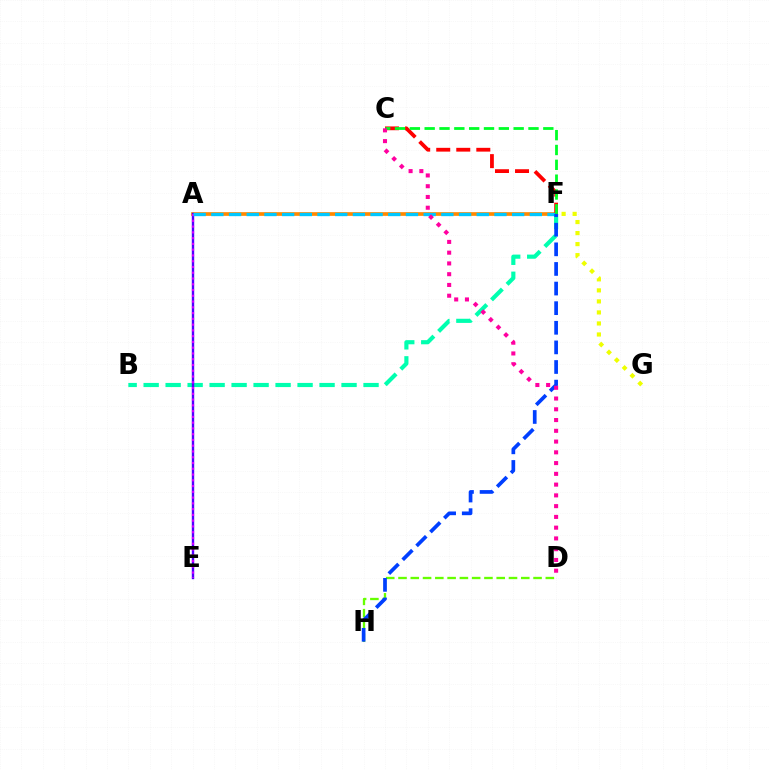{('B', 'F'): [{'color': '#00ffaf', 'line_style': 'dashed', 'thickness': 2.99}], ('A', 'F'): [{'color': '#ff8800', 'line_style': 'solid', 'thickness': 2.65}, {'color': '#00c7ff', 'line_style': 'dashed', 'thickness': 2.4}], ('C', 'F'): [{'color': '#ff0000', 'line_style': 'dashed', 'thickness': 2.72}, {'color': '#00ff27', 'line_style': 'dashed', 'thickness': 2.01}], ('A', 'E'): [{'color': '#4f00ff', 'line_style': 'solid', 'thickness': 1.73}, {'color': '#d600ff', 'line_style': 'dotted', 'thickness': 1.57}], ('D', 'H'): [{'color': '#66ff00', 'line_style': 'dashed', 'thickness': 1.67}], ('F', 'G'): [{'color': '#eeff00', 'line_style': 'dotted', 'thickness': 3.0}], ('F', 'H'): [{'color': '#003fff', 'line_style': 'dashed', 'thickness': 2.66}], ('C', 'D'): [{'color': '#ff00a0', 'line_style': 'dotted', 'thickness': 2.92}]}